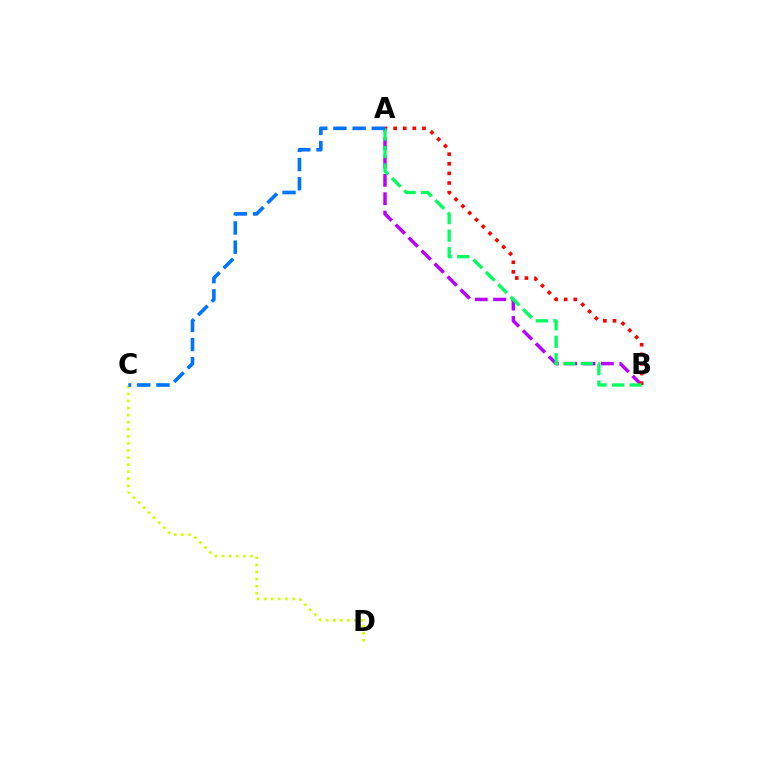{('C', 'D'): [{'color': '#d1ff00', 'line_style': 'dotted', 'thickness': 1.92}], ('A', 'B'): [{'color': '#b900ff', 'line_style': 'dashed', 'thickness': 2.49}, {'color': '#ff0000', 'line_style': 'dotted', 'thickness': 2.61}, {'color': '#00ff5c', 'line_style': 'dashed', 'thickness': 2.38}], ('A', 'C'): [{'color': '#0074ff', 'line_style': 'dashed', 'thickness': 2.61}]}